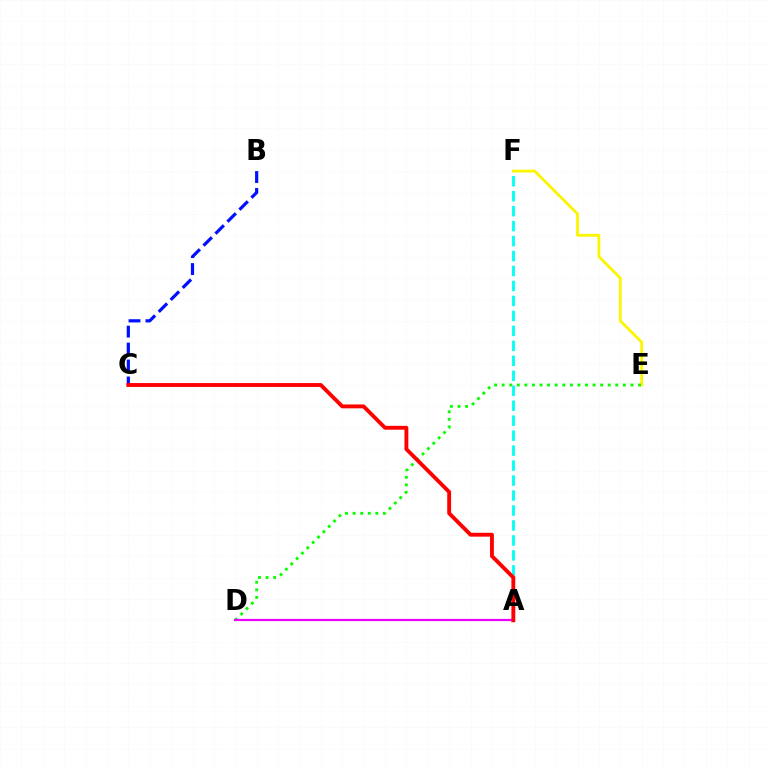{('E', 'F'): [{'color': '#fcf500', 'line_style': 'solid', 'thickness': 2.02}], ('A', 'F'): [{'color': '#00fff6', 'line_style': 'dashed', 'thickness': 2.03}], ('B', 'C'): [{'color': '#0010ff', 'line_style': 'dashed', 'thickness': 2.3}], ('D', 'E'): [{'color': '#08ff00', 'line_style': 'dotted', 'thickness': 2.06}], ('A', 'D'): [{'color': '#ee00ff', 'line_style': 'solid', 'thickness': 1.59}], ('A', 'C'): [{'color': '#ff0000', 'line_style': 'solid', 'thickness': 2.79}]}